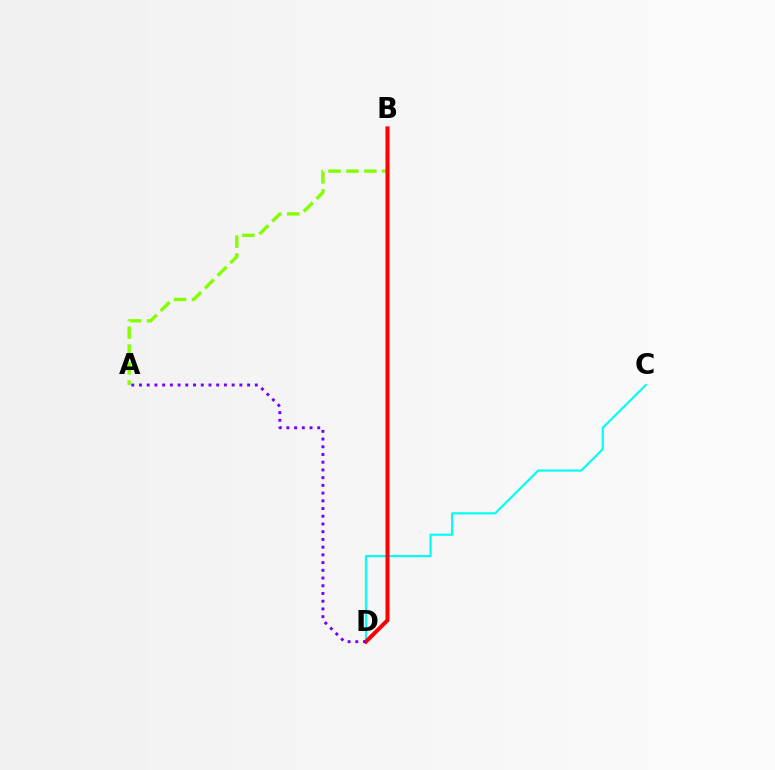{('A', 'B'): [{'color': '#84ff00', 'line_style': 'dashed', 'thickness': 2.43}], ('C', 'D'): [{'color': '#00fff6', 'line_style': 'solid', 'thickness': 1.58}], ('B', 'D'): [{'color': '#ff0000', 'line_style': 'solid', 'thickness': 2.88}], ('A', 'D'): [{'color': '#7200ff', 'line_style': 'dotted', 'thickness': 2.1}]}